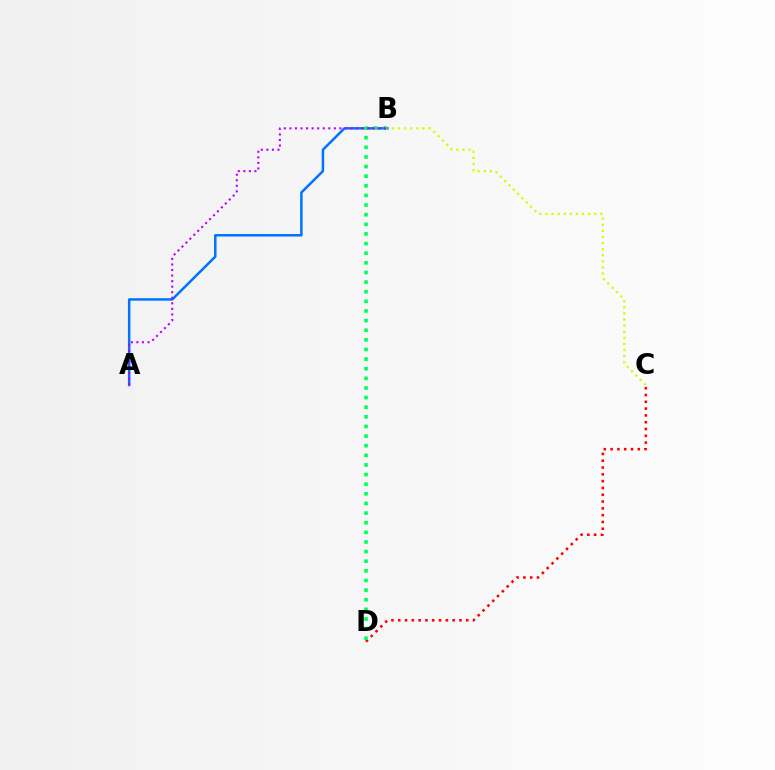{('C', 'D'): [{'color': '#ff0000', 'line_style': 'dotted', 'thickness': 1.85}], ('A', 'B'): [{'color': '#0074ff', 'line_style': 'solid', 'thickness': 1.8}, {'color': '#b900ff', 'line_style': 'dotted', 'thickness': 1.51}], ('B', 'D'): [{'color': '#00ff5c', 'line_style': 'dotted', 'thickness': 2.62}], ('B', 'C'): [{'color': '#d1ff00', 'line_style': 'dotted', 'thickness': 1.66}]}